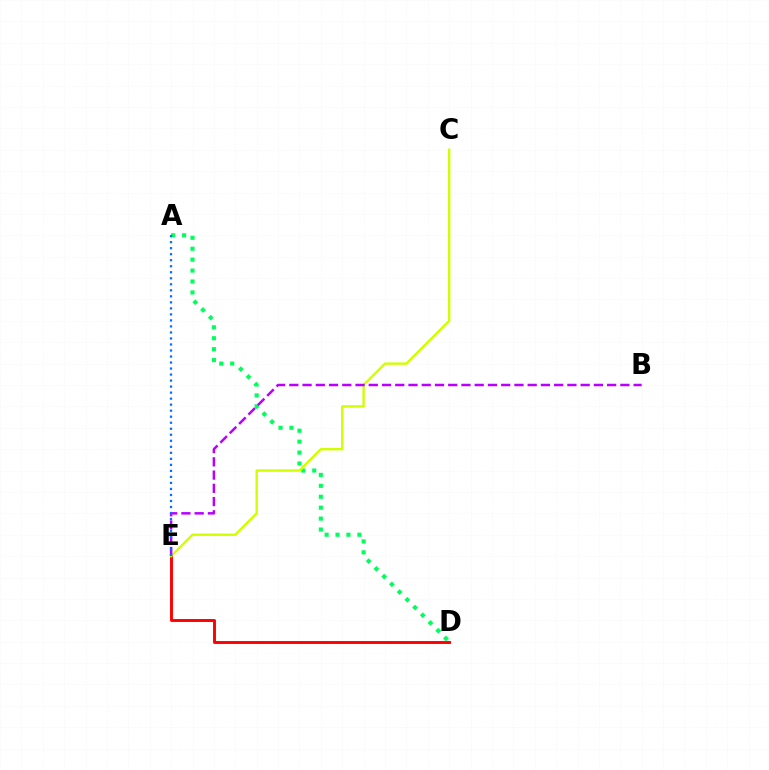{('D', 'E'): [{'color': '#ff0000', 'line_style': 'solid', 'thickness': 2.1}], ('A', 'D'): [{'color': '#00ff5c', 'line_style': 'dotted', 'thickness': 2.97}], ('C', 'E'): [{'color': '#d1ff00', 'line_style': 'solid', 'thickness': 1.72}], ('B', 'E'): [{'color': '#b900ff', 'line_style': 'dashed', 'thickness': 1.8}], ('A', 'E'): [{'color': '#0074ff', 'line_style': 'dotted', 'thickness': 1.64}]}